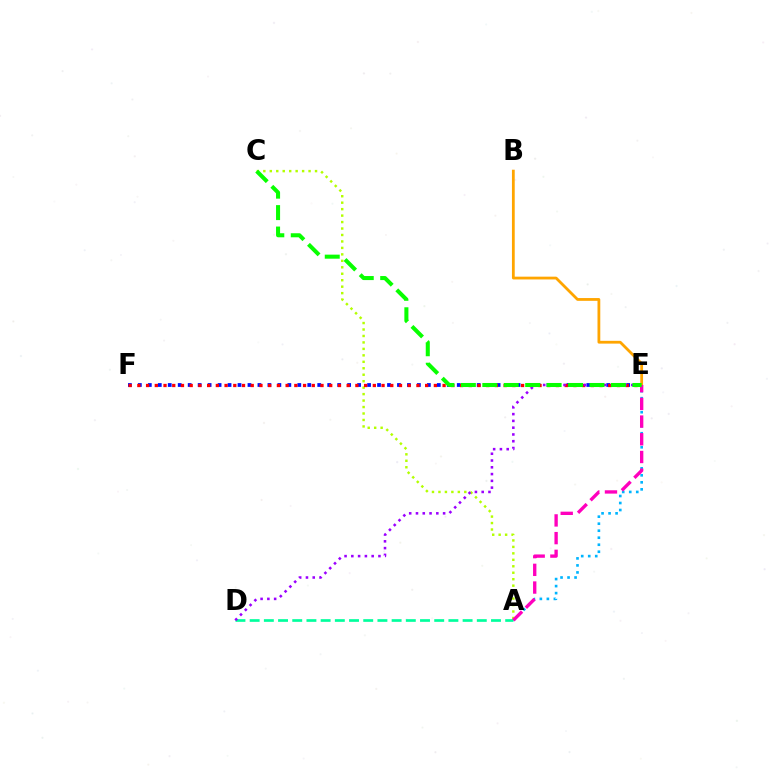{('A', 'C'): [{'color': '#b3ff00', 'line_style': 'dotted', 'thickness': 1.76}], ('E', 'F'): [{'color': '#0010ff', 'line_style': 'dotted', 'thickness': 2.71}, {'color': '#ff0000', 'line_style': 'dotted', 'thickness': 2.37}], ('A', 'E'): [{'color': '#00b5ff', 'line_style': 'dotted', 'thickness': 1.91}, {'color': '#ff00bd', 'line_style': 'dashed', 'thickness': 2.41}], ('A', 'D'): [{'color': '#00ff9d', 'line_style': 'dashed', 'thickness': 1.93}], ('D', 'E'): [{'color': '#9b00ff', 'line_style': 'dotted', 'thickness': 1.84}], ('B', 'E'): [{'color': '#ffa500', 'line_style': 'solid', 'thickness': 2.01}], ('C', 'E'): [{'color': '#08ff00', 'line_style': 'dashed', 'thickness': 2.91}]}